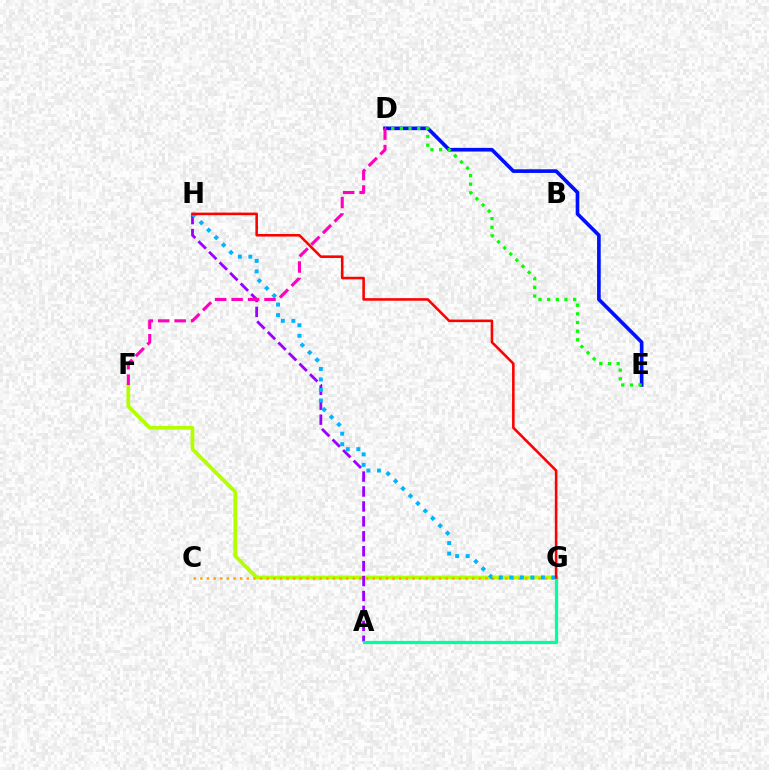{('F', 'G'): [{'color': '#b3ff00', 'line_style': 'solid', 'thickness': 2.7}], ('A', 'H'): [{'color': '#9b00ff', 'line_style': 'dashed', 'thickness': 2.03}], ('D', 'E'): [{'color': '#0010ff', 'line_style': 'solid', 'thickness': 2.63}, {'color': '#08ff00', 'line_style': 'dotted', 'thickness': 2.35}], ('C', 'G'): [{'color': '#ffa500', 'line_style': 'dotted', 'thickness': 1.8}], ('G', 'H'): [{'color': '#00b5ff', 'line_style': 'dotted', 'thickness': 2.86}, {'color': '#ff0000', 'line_style': 'solid', 'thickness': 1.85}], ('A', 'G'): [{'color': '#00ff9d', 'line_style': 'solid', 'thickness': 2.33}], ('D', 'F'): [{'color': '#ff00bd', 'line_style': 'dashed', 'thickness': 2.23}]}